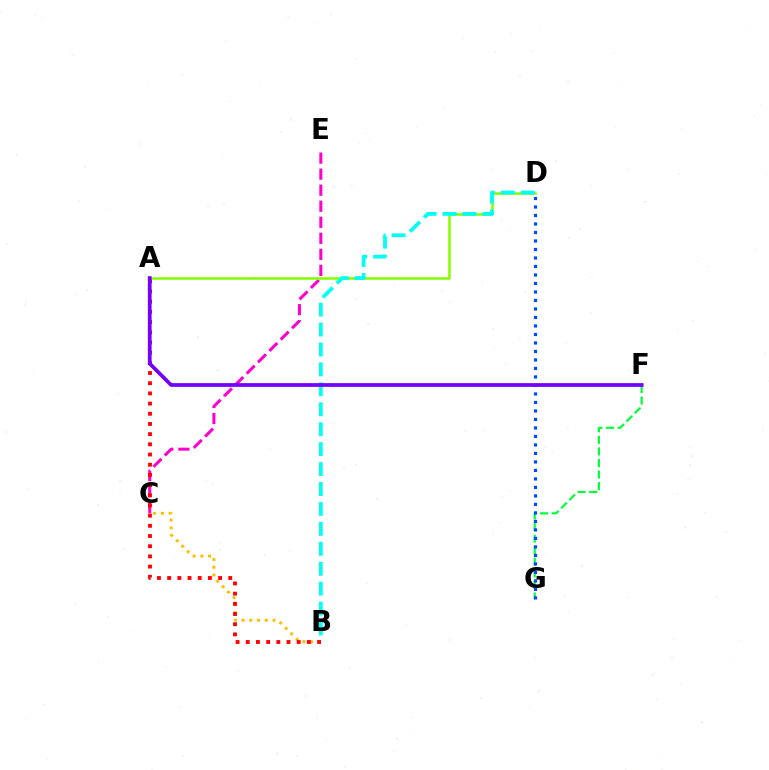{('C', 'E'): [{'color': '#ff00cf', 'line_style': 'dashed', 'thickness': 2.18}], ('F', 'G'): [{'color': '#00ff39', 'line_style': 'dashed', 'thickness': 1.57}], ('A', 'D'): [{'color': '#84ff00', 'line_style': 'solid', 'thickness': 1.82}], ('B', 'C'): [{'color': '#ffbd00', 'line_style': 'dotted', 'thickness': 2.1}], ('A', 'B'): [{'color': '#ff0000', 'line_style': 'dotted', 'thickness': 2.77}], ('D', 'G'): [{'color': '#004bff', 'line_style': 'dotted', 'thickness': 2.31}], ('B', 'D'): [{'color': '#00fff6', 'line_style': 'dashed', 'thickness': 2.71}], ('A', 'F'): [{'color': '#7200ff', 'line_style': 'solid', 'thickness': 2.69}]}